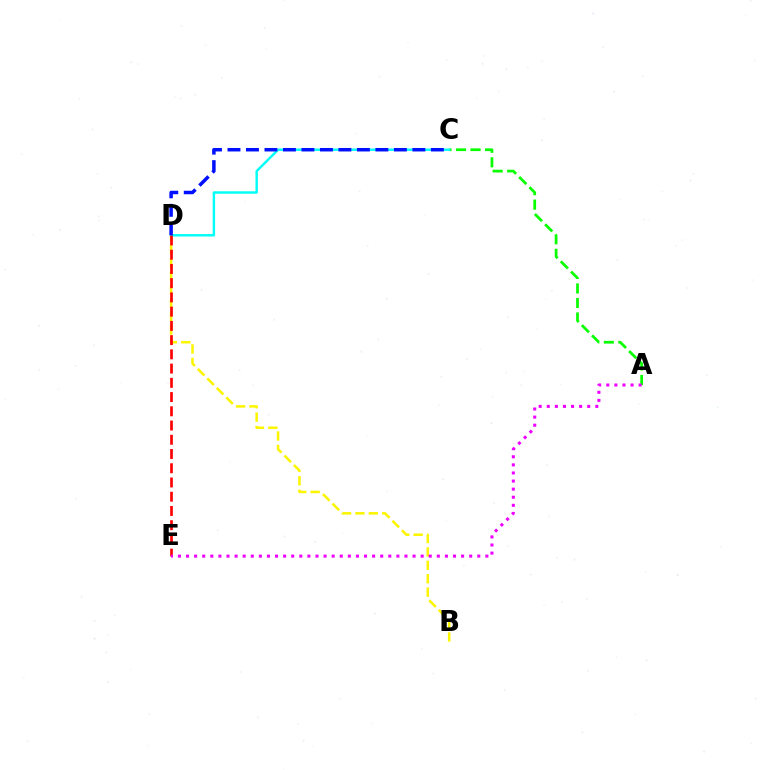{('A', 'C'): [{'color': '#08ff00', 'line_style': 'dashed', 'thickness': 1.97}], ('B', 'D'): [{'color': '#fcf500', 'line_style': 'dashed', 'thickness': 1.82}], ('C', 'D'): [{'color': '#00fff6', 'line_style': 'solid', 'thickness': 1.74}, {'color': '#0010ff', 'line_style': 'dashed', 'thickness': 2.51}], ('D', 'E'): [{'color': '#ff0000', 'line_style': 'dashed', 'thickness': 1.93}], ('A', 'E'): [{'color': '#ee00ff', 'line_style': 'dotted', 'thickness': 2.2}]}